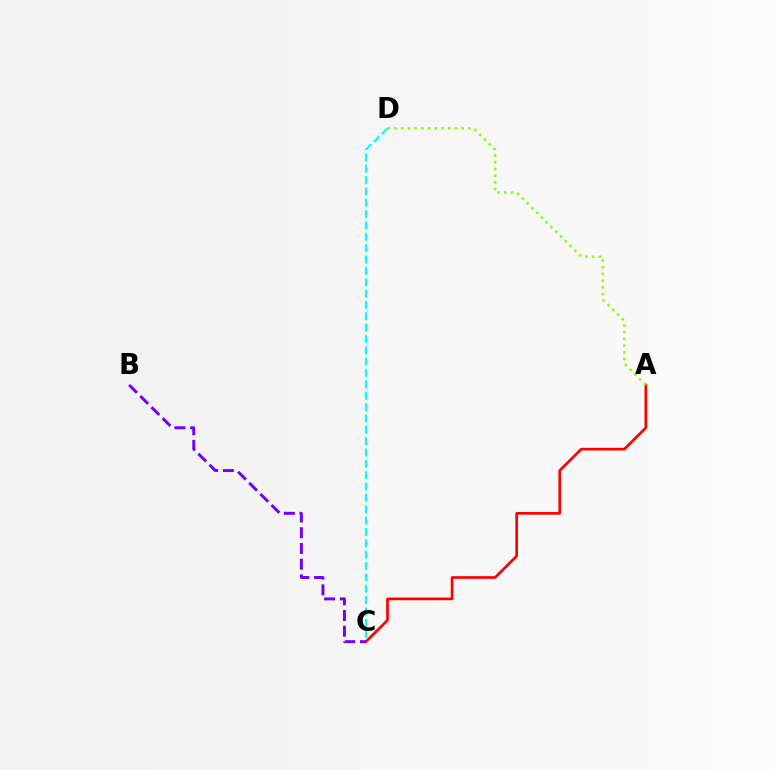{('A', 'C'): [{'color': '#ff0000', 'line_style': 'solid', 'thickness': 1.95}], ('A', 'D'): [{'color': '#84ff00', 'line_style': 'dotted', 'thickness': 1.83}], ('C', 'D'): [{'color': '#00fff6', 'line_style': 'dashed', 'thickness': 1.54}], ('B', 'C'): [{'color': '#7200ff', 'line_style': 'dashed', 'thickness': 2.14}]}